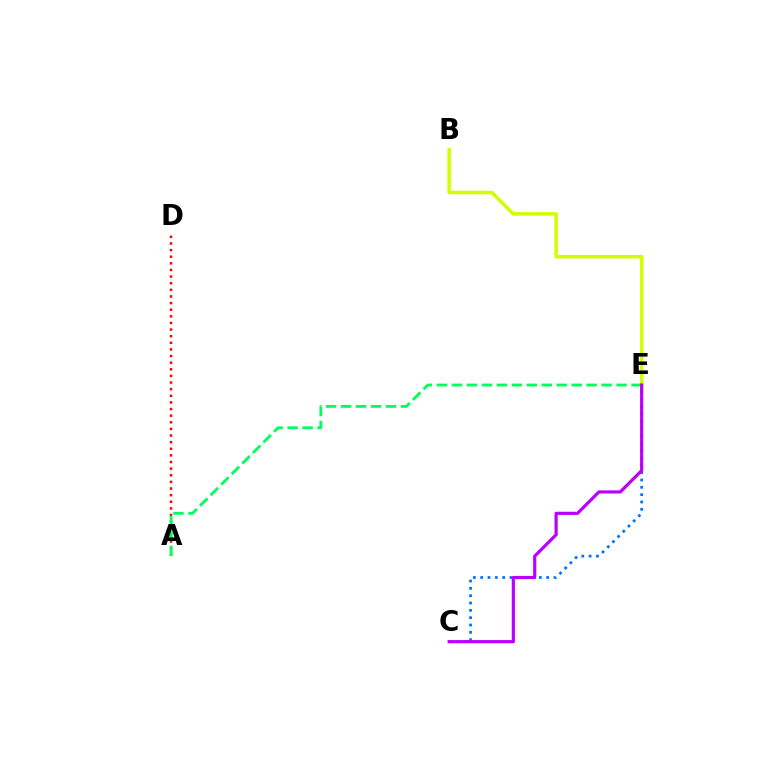{('A', 'D'): [{'color': '#ff0000', 'line_style': 'dotted', 'thickness': 1.8}], ('A', 'E'): [{'color': '#00ff5c', 'line_style': 'dashed', 'thickness': 2.03}], ('B', 'E'): [{'color': '#d1ff00', 'line_style': 'solid', 'thickness': 2.55}], ('C', 'E'): [{'color': '#0074ff', 'line_style': 'dotted', 'thickness': 1.99}, {'color': '#b900ff', 'line_style': 'solid', 'thickness': 2.28}]}